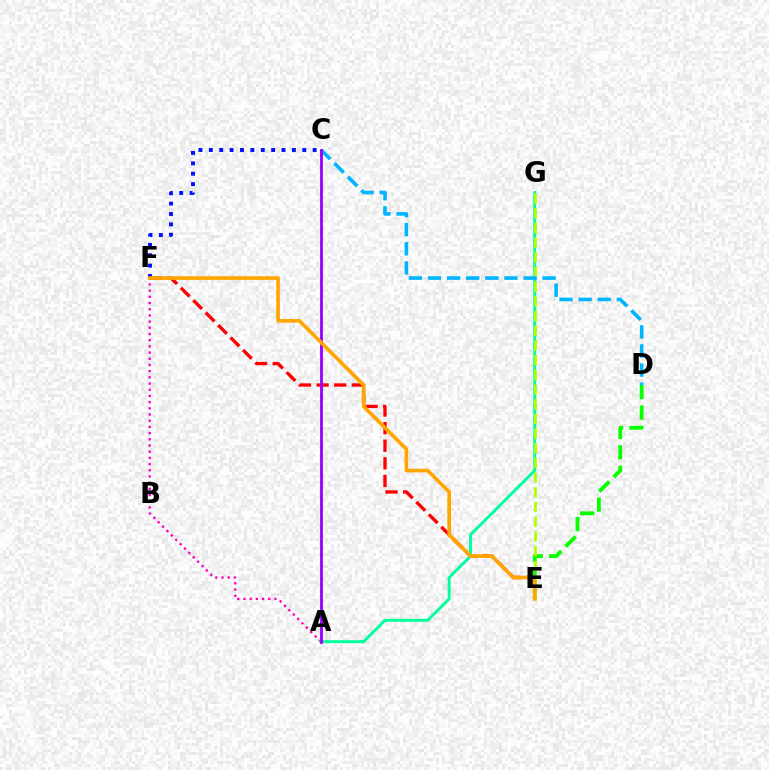{('D', 'E'): [{'color': '#08ff00', 'line_style': 'dashed', 'thickness': 2.77}], ('E', 'F'): [{'color': '#ff0000', 'line_style': 'dashed', 'thickness': 2.39}, {'color': '#ffa500', 'line_style': 'solid', 'thickness': 2.62}], ('A', 'F'): [{'color': '#ff00bd', 'line_style': 'dotted', 'thickness': 1.68}], ('A', 'G'): [{'color': '#00ff9d', 'line_style': 'solid', 'thickness': 2.11}], ('E', 'G'): [{'color': '#b3ff00', 'line_style': 'dashed', 'thickness': 2.0}], ('C', 'D'): [{'color': '#00b5ff', 'line_style': 'dashed', 'thickness': 2.6}], ('A', 'C'): [{'color': '#9b00ff', 'line_style': 'solid', 'thickness': 2.05}], ('C', 'F'): [{'color': '#0010ff', 'line_style': 'dotted', 'thickness': 2.82}]}